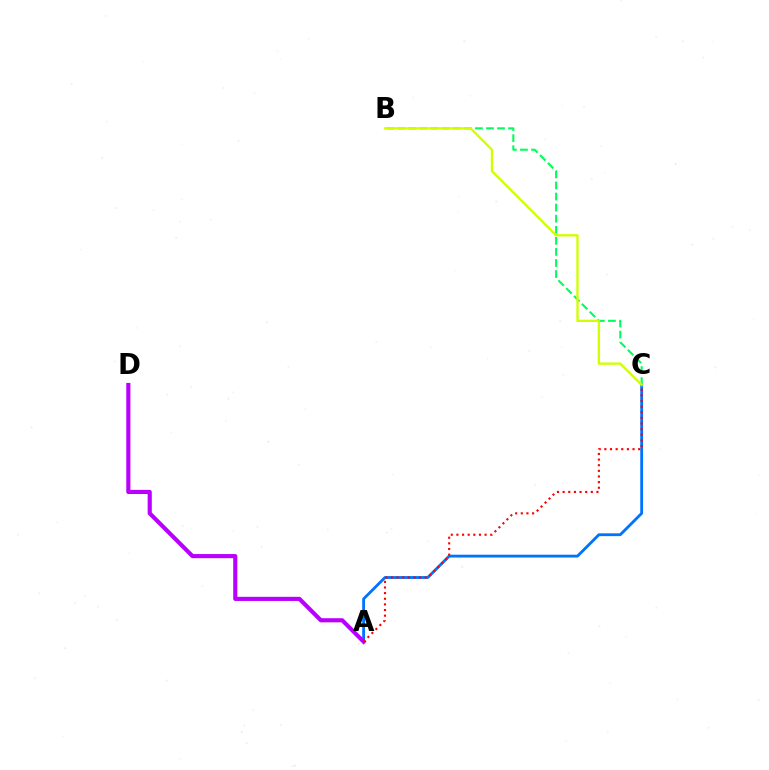{('A', 'C'): [{'color': '#0074ff', 'line_style': 'solid', 'thickness': 2.04}, {'color': '#ff0000', 'line_style': 'dotted', 'thickness': 1.53}], ('B', 'C'): [{'color': '#00ff5c', 'line_style': 'dashed', 'thickness': 1.5}, {'color': '#d1ff00', 'line_style': 'solid', 'thickness': 1.68}], ('A', 'D'): [{'color': '#b900ff', 'line_style': 'solid', 'thickness': 2.98}]}